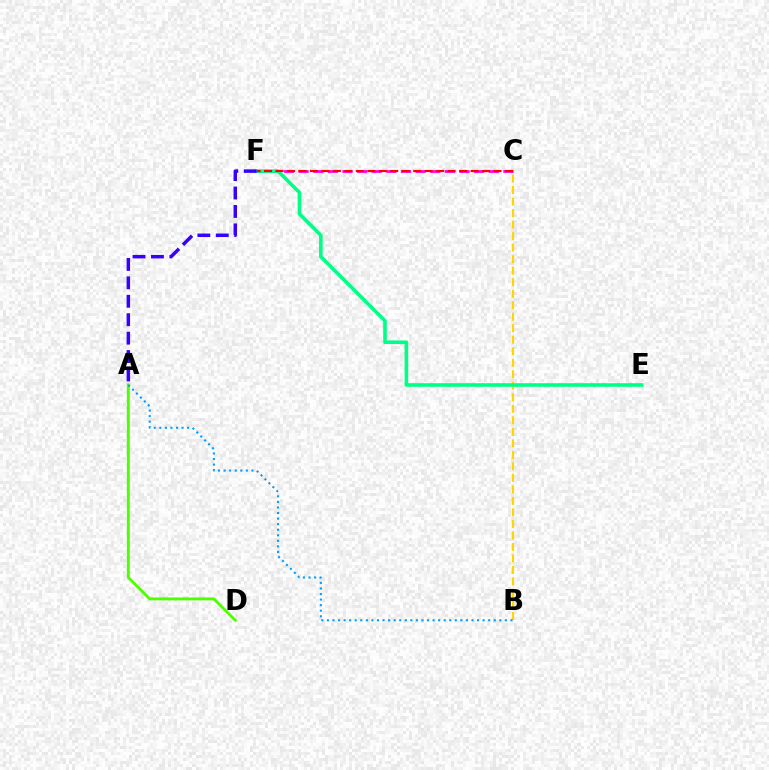{('B', 'C'): [{'color': '#ffd500', 'line_style': 'dashed', 'thickness': 1.56}], ('C', 'F'): [{'color': '#ff00ed', 'line_style': 'dashed', 'thickness': 1.99}, {'color': '#ff0000', 'line_style': 'dashed', 'thickness': 1.56}], ('A', 'D'): [{'color': '#4fff00', 'line_style': 'solid', 'thickness': 2.09}], ('E', 'F'): [{'color': '#00ff86', 'line_style': 'solid', 'thickness': 2.59}], ('A', 'F'): [{'color': '#3700ff', 'line_style': 'dashed', 'thickness': 2.5}], ('A', 'B'): [{'color': '#009eff', 'line_style': 'dotted', 'thickness': 1.51}]}